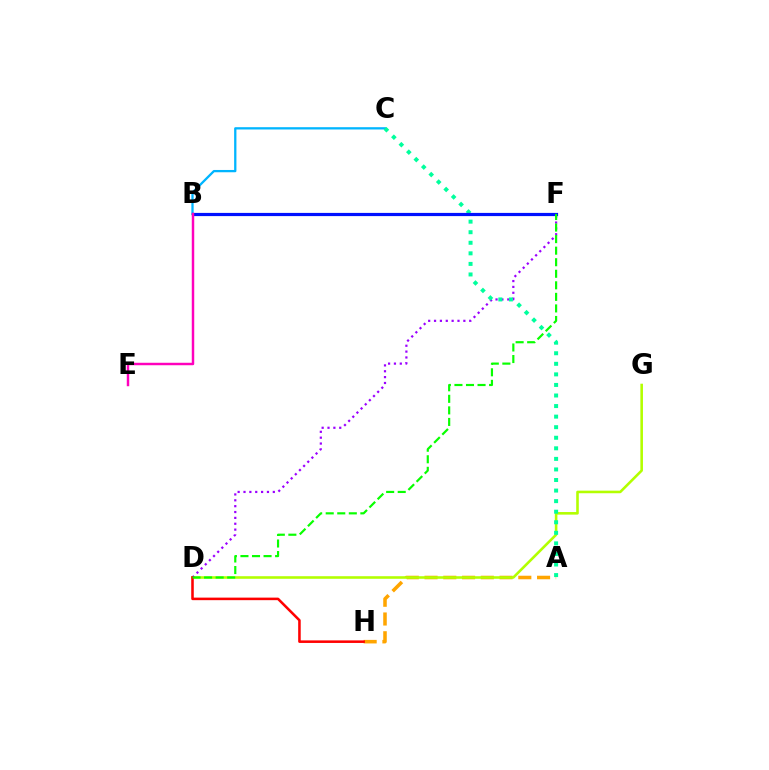{('B', 'C'): [{'color': '#00b5ff', 'line_style': 'solid', 'thickness': 1.65}], ('A', 'H'): [{'color': '#ffa500', 'line_style': 'dashed', 'thickness': 2.55}], ('D', 'G'): [{'color': '#b3ff00', 'line_style': 'solid', 'thickness': 1.86}], ('D', 'F'): [{'color': '#9b00ff', 'line_style': 'dotted', 'thickness': 1.59}, {'color': '#08ff00', 'line_style': 'dashed', 'thickness': 1.57}], ('A', 'C'): [{'color': '#00ff9d', 'line_style': 'dotted', 'thickness': 2.87}], ('B', 'F'): [{'color': '#0010ff', 'line_style': 'solid', 'thickness': 2.3}], ('D', 'H'): [{'color': '#ff0000', 'line_style': 'solid', 'thickness': 1.84}], ('B', 'E'): [{'color': '#ff00bd', 'line_style': 'solid', 'thickness': 1.77}]}